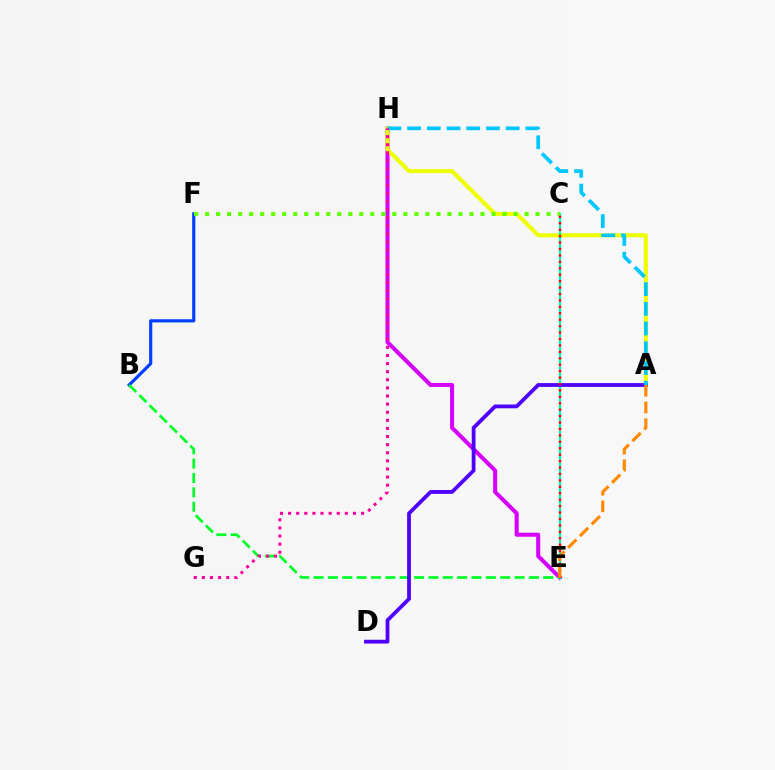{('B', 'F'): [{'color': '#003fff', 'line_style': 'solid', 'thickness': 2.28}], ('E', 'H'): [{'color': '#d600ff', 'line_style': 'solid', 'thickness': 2.91}], ('A', 'H'): [{'color': '#eeff00', 'line_style': 'solid', 'thickness': 2.91}, {'color': '#00c7ff', 'line_style': 'dashed', 'thickness': 2.68}], ('B', 'E'): [{'color': '#00ff27', 'line_style': 'dashed', 'thickness': 1.95}], ('C', 'E'): [{'color': '#00ffaf', 'line_style': 'solid', 'thickness': 1.58}, {'color': '#ff0000', 'line_style': 'dotted', 'thickness': 1.75}], ('A', 'D'): [{'color': '#4f00ff', 'line_style': 'solid', 'thickness': 2.73}], ('C', 'F'): [{'color': '#66ff00', 'line_style': 'dotted', 'thickness': 2.99}], ('A', 'E'): [{'color': '#ff8800', 'line_style': 'dashed', 'thickness': 2.27}], ('G', 'H'): [{'color': '#ff00a0', 'line_style': 'dotted', 'thickness': 2.2}]}